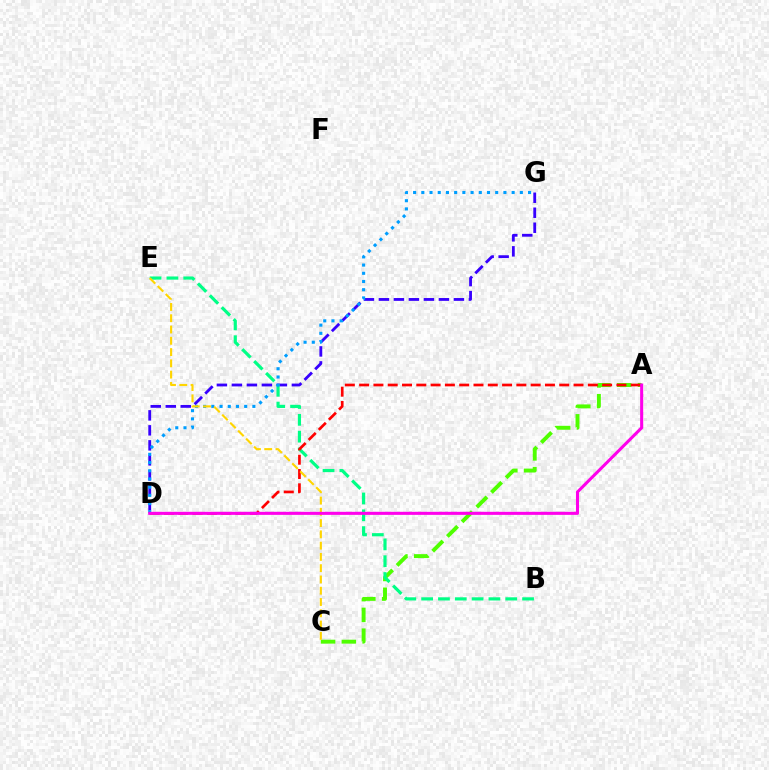{('D', 'G'): [{'color': '#3700ff', 'line_style': 'dashed', 'thickness': 2.04}, {'color': '#009eff', 'line_style': 'dotted', 'thickness': 2.23}], ('A', 'C'): [{'color': '#4fff00', 'line_style': 'dashed', 'thickness': 2.82}], ('B', 'E'): [{'color': '#00ff86', 'line_style': 'dashed', 'thickness': 2.29}], ('A', 'D'): [{'color': '#ff0000', 'line_style': 'dashed', 'thickness': 1.94}, {'color': '#ff00ed', 'line_style': 'solid', 'thickness': 2.2}], ('C', 'E'): [{'color': '#ffd500', 'line_style': 'dashed', 'thickness': 1.53}]}